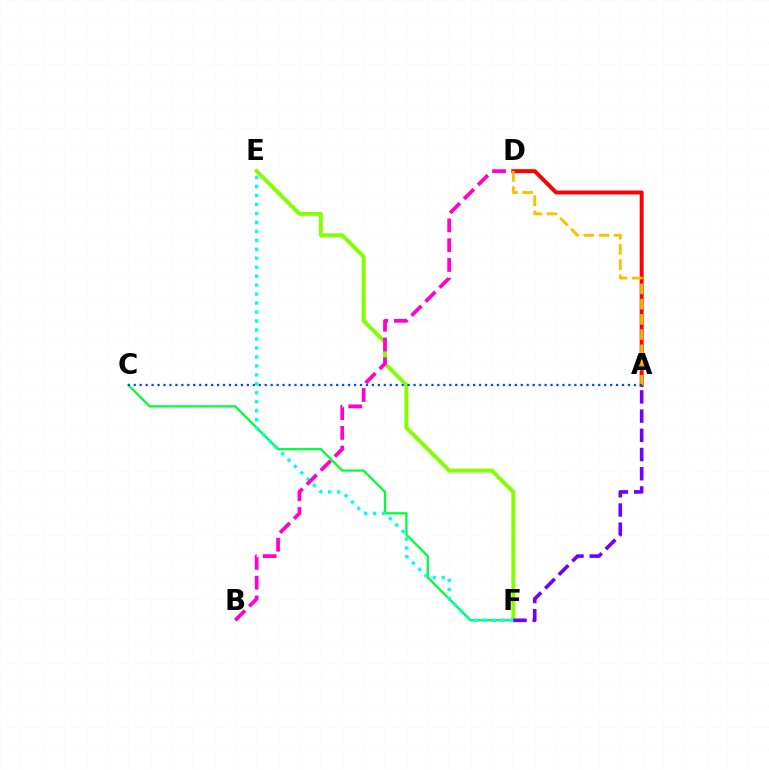{('E', 'F'): [{'color': '#84ff00', 'line_style': 'solid', 'thickness': 2.82}, {'color': '#00fff6', 'line_style': 'dotted', 'thickness': 2.44}], ('C', 'F'): [{'color': '#00ff39', 'line_style': 'solid', 'thickness': 1.64}], ('A', 'F'): [{'color': '#7200ff', 'line_style': 'dashed', 'thickness': 2.61}], ('A', 'D'): [{'color': '#ff0000', 'line_style': 'solid', 'thickness': 2.84}, {'color': '#ffbd00', 'line_style': 'dashed', 'thickness': 2.07}], ('B', 'D'): [{'color': '#ff00cf', 'line_style': 'dashed', 'thickness': 2.69}], ('A', 'C'): [{'color': '#004bff', 'line_style': 'dotted', 'thickness': 1.62}]}